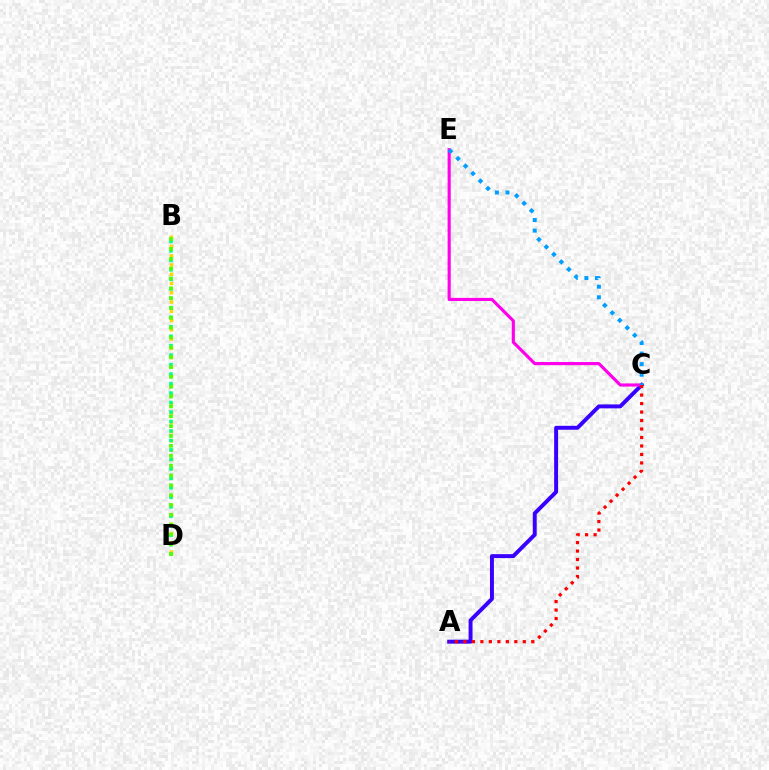{('B', 'D'): [{'color': '#ffd500', 'line_style': 'dotted', 'thickness': 2.52}, {'color': '#00ff86', 'line_style': 'dotted', 'thickness': 2.58}, {'color': '#4fff00', 'line_style': 'dotted', 'thickness': 2.68}], ('A', 'C'): [{'color': '#3700ff', 'line_style': 'solid', 'thickness': 2.83}, {'color': '#ff0000', 'line_style': 'dotted', 'thickness': 2.3}], ('C', 'E'): [{'color': '#ff00ed', 'line_style': 'solid', 'thickness': 2.25}, {'color': '#009eff', 'line_style': 'dotted', 'thickness': 2.87}]}